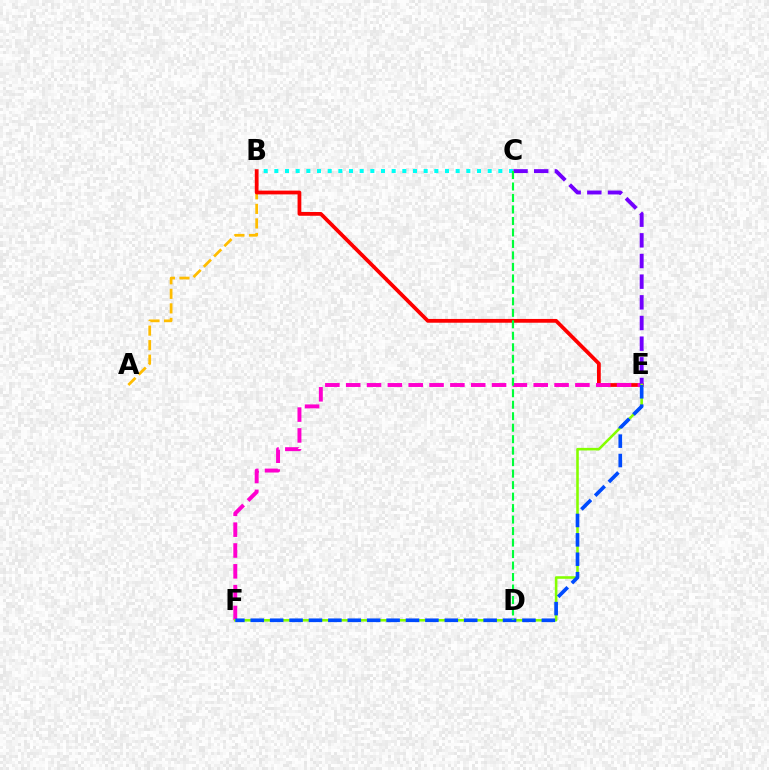{('A', 'B'): [{'color': '#ffbd00', 'line_style': 'dashed', 'thickness': 1.98}], ('B', 'E'): [{'color': '#ff0000', 'line_style': 'solid', 'thickness': 2.71}], ('E', 'F'): [{'color': '#ff00cf', 'line_style': 'dashed', 'thickness': 2.83}, {'color': '#84ff00', 'line_style': 'solid', 'thickness': 1.86}, {'color': '#004bff', 'line_style': 'dashed', 'thickness': 2.64}], ('B', 'C'): [{'color': '#00fff6', 'line_style': 'dotted', 'thickness': 2.9}], ('C', 'E'): [{'color': '#7200ff', 'line_style': 'dashed', 'thickness': 2.81}], ('C', 'D'): [{'color': '#00ff39', 'line_style': 'dashed', 'thickness': 1.56}]}